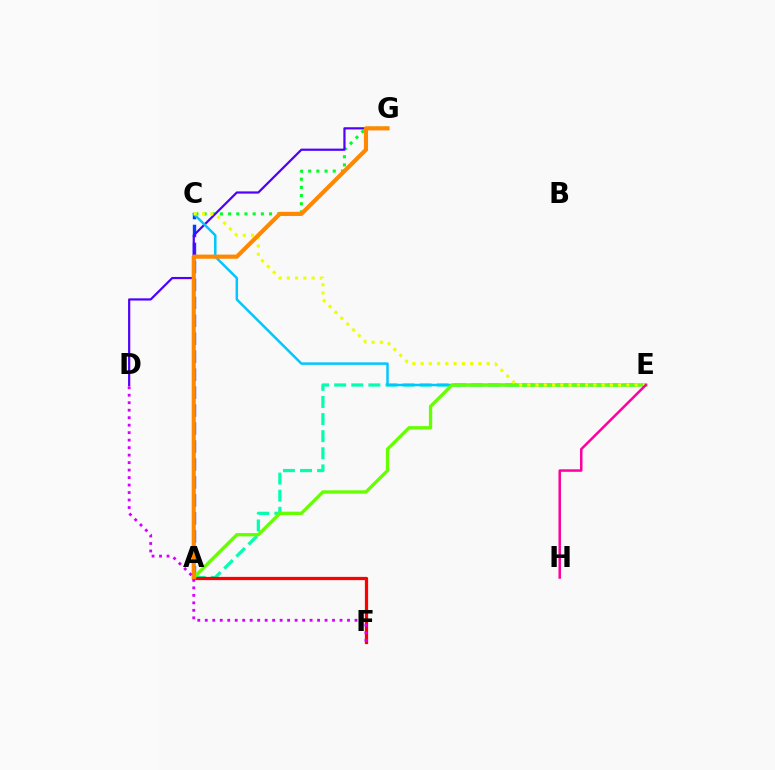{('A', 'E'): [{'color': '#00ffaf', 'line_style': 'dashed', 'thickness': 2.32}, {'color': '#66ff00', 'line_style': 'solid', 'thickness': 2.38}], ('A', 'C'): [{'color': '#003fff', 'line_style': 'dashed', 'thickness': 2.44}], ('C', 'G'): [{'color': '#00ff27', 'line_style': 'dotted', 'thickness': 2.23}], ('A', 'F'): [{'color': '#ff0000', 'line_style': 'solid', 'thickness': 2.34}], ('D', 'G'): [{'color': '#4f00ff', 'line_style': 'solid', 'thickness': 1.59}], ('C', 'E'): [{'color': '#00c7ff', 'line_style': 'solid', 'thickness': 1.79}, {'color': '#eeff00', 'line_style': 'dotted', 'thickness': 2.24}], ('A', 'G'): [{'color': '#ff8800', 'line_style': 'solid', 'thickness': 2.99}], ('D', 'F'): [{'color': '#d600ff', 'line_style': 'dotted', 'thickness': 2.03}], ('E', 'H'): [{'color': '#ff00a0', 'line_style': 'solid', 'thickness': 1.8}]}